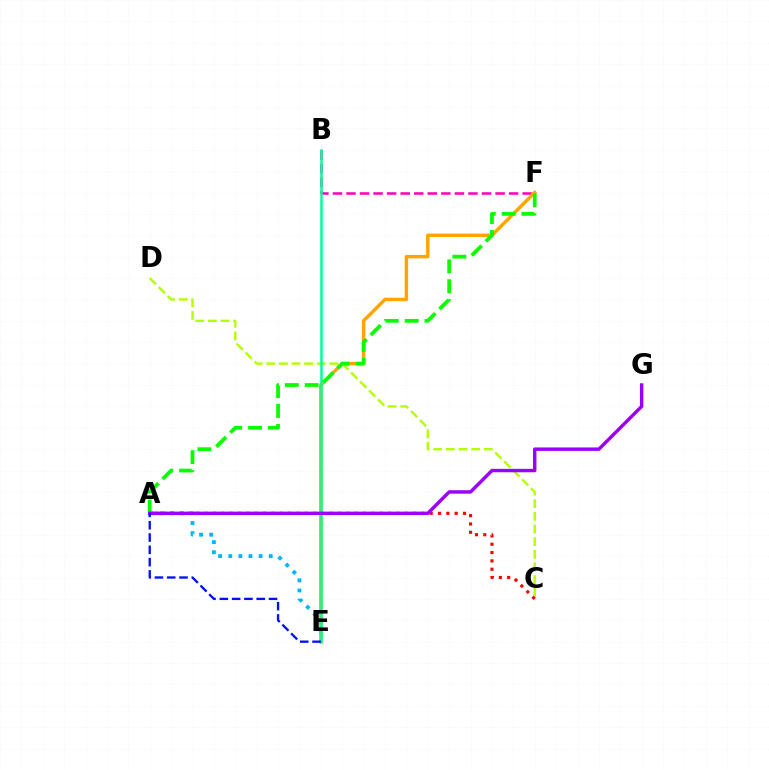{('B', 'F'): [{'color': '#ff00bd', 'line_style': 'dashed', 'thickness': 1.84}], ('A', 'E'): [{'color': '#00b5ff', 'line_style': 'dotted', 'thickness': 2.75}, {'color': '#0010ff', 'line_style': 'dashed', 'thickness': 1.67}], ('C', 'D'): [{'color': '#b3ff00', 'line_style': 'dashed', 'thickness': 1.72}], ('E', 'F'): [{'color': '#ffa500', 'line_style': 'solid', 'thickness': 2.47}], ('A', 'C'): [{'color': '#ff0000', 'line_style': 'dotted', 'thickness': 2.26}], ('B', 'E'): [{'color': '#00ff9d', 'line_style': 'solid', 'thickness': 1.8}], ('A', 'F'): [{'color': '#08ff00', 'line_style': 'dashed', 'thickness': 2.7}], ('A', 'G'): [{'color': '#9b00ff', 'line_style': 'solid', 'thickness': 2.47}]}